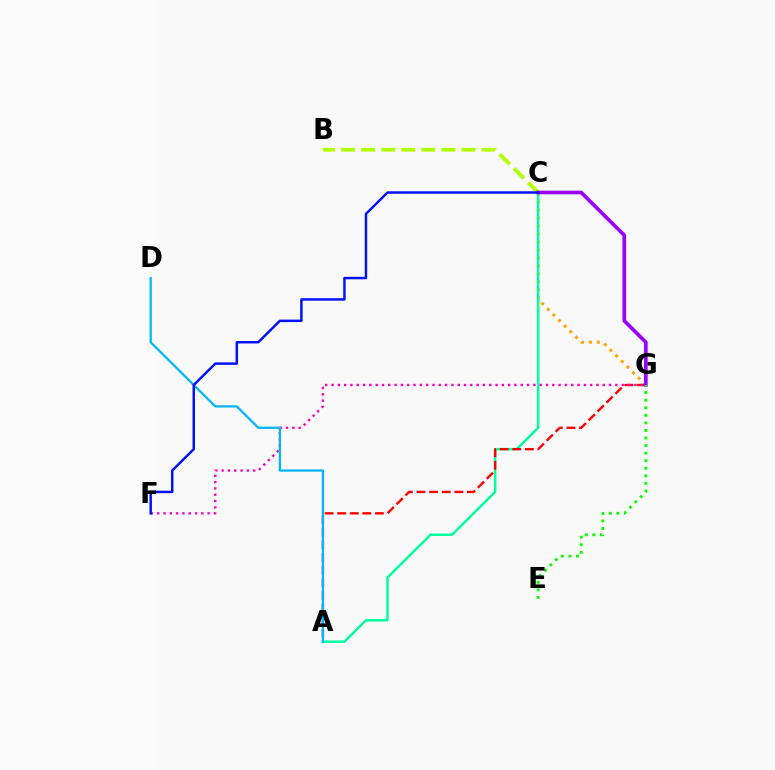{('B', 'C'): [{'color': '#b3ff00', 'line_style': 'dashed', 'thickness': 2.73}], ('C', 'G'): [{'color': '#ffa500', 'line_style': 'dotted', 'thickness': 2.16}, {'color': '#9b00ff', 'line_style': 'solid', 'thickness': 2.63}], ('A', 'C'): [{'color': '#00ff9d', 'line_style': 'solid', 'thickness': 1.77}], ('A', 'G'): [{'color': '#ff0000', 'line_style': 'dashed', 'thickness': 1.71}], ('F', 'G'): [{'color': '#ff00bd', 'line_style': 'dotted', 'thickness': 1.71}], ('A', 'D'): [{'color': '#00b5ff', 'line_style': 'solid', 'thickness': 1.61}], ('C', 'F'): [{'color': '#0010ff', 'line_style': 'solid', 'thickness': 1.77}], ('E', 'G'): [{'color': '#08ff00', 'line_style': 'dotted', 'thickness': 2.05}]}